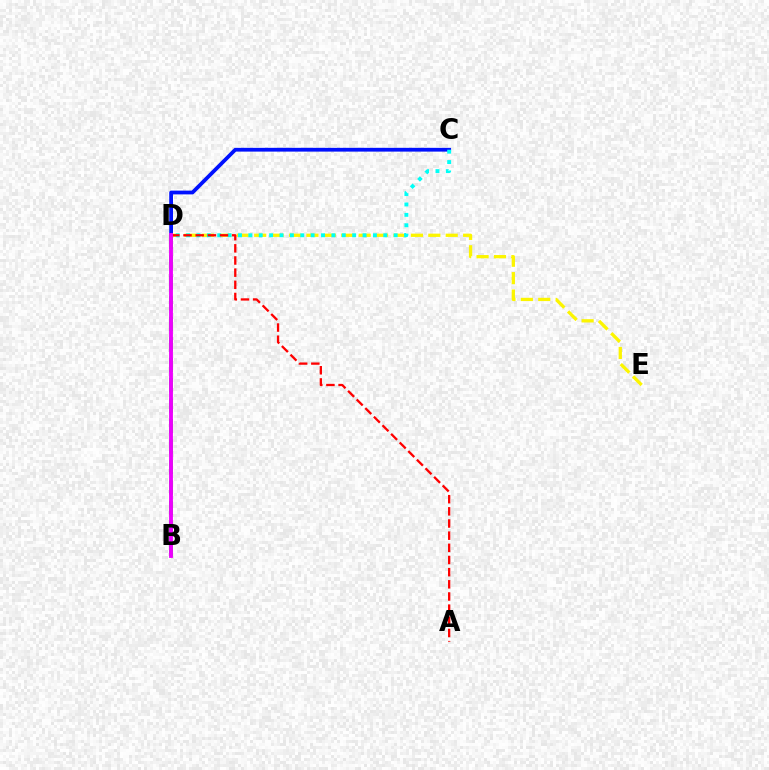{('C', 'D'): [{'color': '#0010ff', 'line_style': 'solid', 'thickness': 2.71}, {'color': '#00fff6', 'line_style': 'dotted', 'thickness': 2.82}], ('D', 'E'): [{'color': '#fcf500', 'line_style': 'dashed', 'thickness': 2.37}], ('B', 'D'): [{'color': '#08ff00', 'line_style': 'dashed', 'thickness': 2.78}, {'color': '#ee00ff', 'line_style': 'solid', 'thickness': 2.78}], ('A', 'D'): [{'color': '#ff0000', 'line_style': 'dashed', 'thickness': 1.65}]}